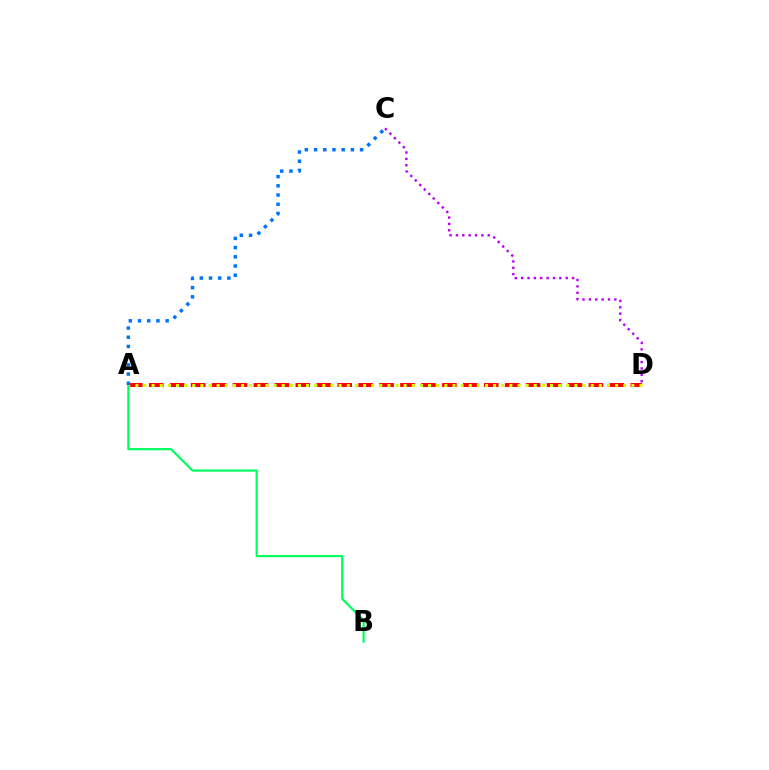{('A', 'D'): [{'color': '#ff0000', 'line_style': 'dashed', 'thickness': 2.84}, {'color': '#d1ff00', 'line_style': 'dotted', 'thickness': 2.21}], ('C', 'D'): [{'color': '#b900ff', 'line_style': 'dotted', 'thickness': 1.73}], ('A', 'B'): [{'color': '#00ff5c', 'line_style': 'solid', 'thickness': 1.58}], ('A', 'C'): [{'color': '#0074ff', 'line_style': 'dotted', 'thickness': 2.5}]}